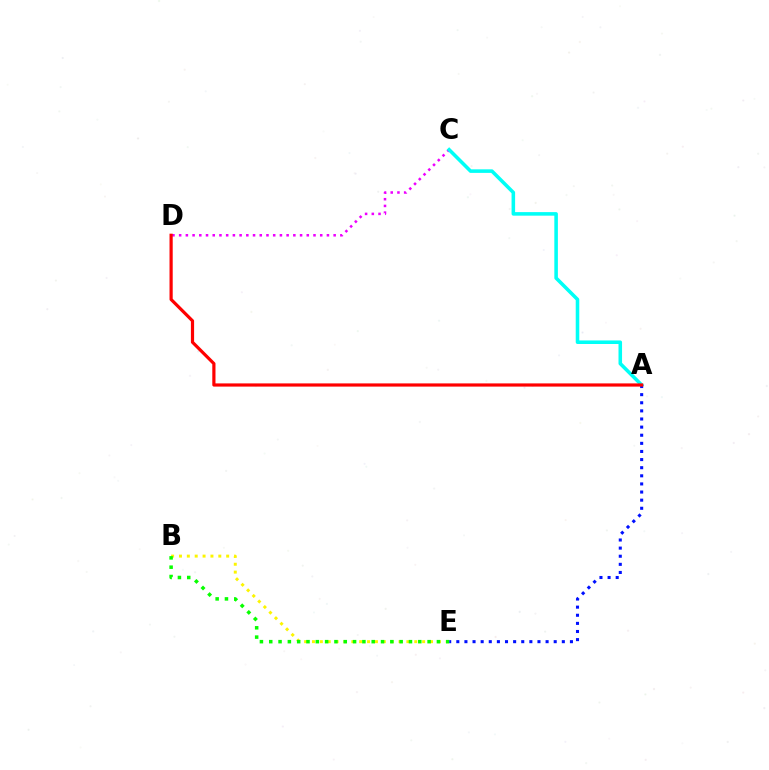{('C', 'D'): [{'color': '#ee00ff', 'line_style': 'dotted', 'thickness': 1.83}], ('A', 'C'): [{'color': '#00fff6', 'line_style': 'solid', 'thickness': 2.56}], ('A', 'E'): [{'color': '#0010ff', 'line_style': 'dotted', 'thickness': 2.21}], ('B', 'E'): [{'color': '#fcf500', 'line_style': 'dotted', 'thickness': 2.14}, {'color': '#08ff00', 'line_style': 'dotted', 'thickness': 2.53}], ('A', 'D'): [{'color': '#ff0000', 'line_style': 'solid', 'thickness': 2.3}]}